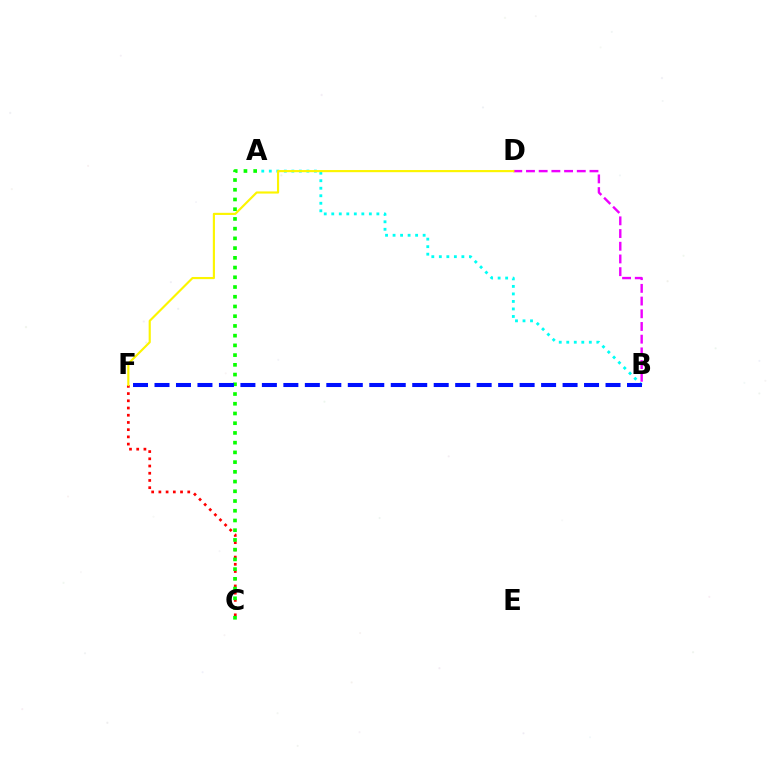{('A', 'B'): [{'color': '#00fff6', 'line_style': 'dotted', 'thickness': 2.04}], ('B', 'D'): [{'color': '#ee00ff', 'line_style': 'dashed', 'thickness': 1.73}], ('C', 'F'): [{'color': '#ff0000', 'line_style': 'dotted', 'thickness': 1.96}], ('A', 'C'): [{'color': '#08ff00', 'line_style': 'dotted', 'thickness': 2.64}], ('B', 'F'): [{'color': '#0010ff', 'line_style': 'dashed', 'thickness': 2.92}], ('D', 'F'): [{'color': '#fcf500', 'line_style': 'solid', 'thickness': 1.55}]}